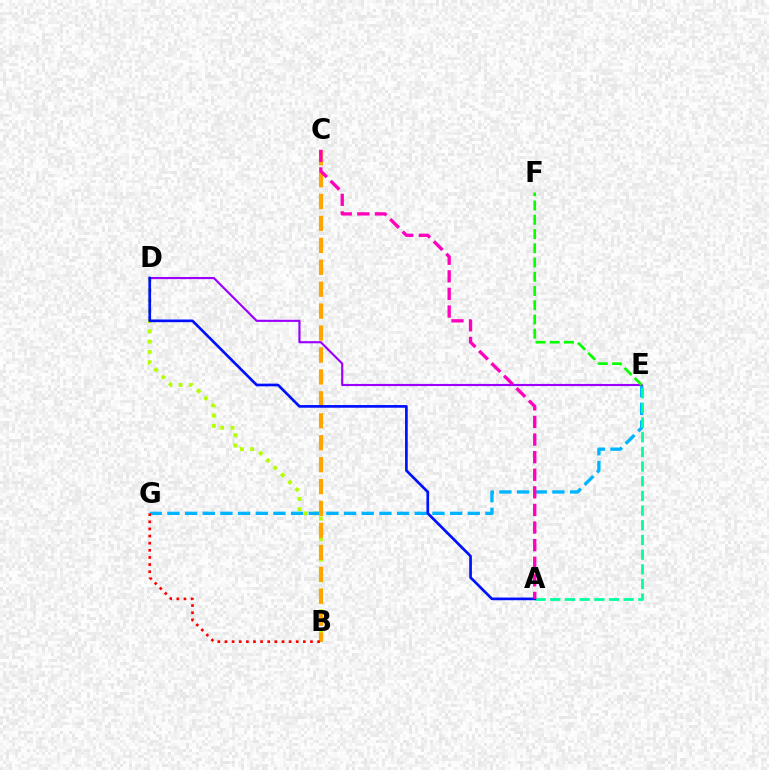{('B', 'D'): [{'color': '#b3ff00', 'line_style': 'dotted', 'thickness': 2.79}], ('E', 'G'): [{'color': '#00b5ff', 'line_style': 'dashed', 'thickness': 2.4}], ('D', 'E'): [{'color': '#9b00ff', 'line_style': 'solid', 'thickness': 1.54}], ('E', 'F'): [{'color': '#08ff00', 'line_style': 'dashed', 'thickness': 1.93}], ('A', 'E'): [{'color': '#00ff9d', 'line_style': 'dashed', 'thickness': 1.99}], ('B', 'C'): [{'color': '#ffa500', 'line_style': 'dashed', 'thickness': 2.98}], ('B', 'G'): [{'color': '#ff0000', 'line_style': 'dotted', 'thickness': 1.94}], ('A', 'D'): [{'color': '#0010ff', 'line_style': 'solid', 'thickness': 1.93}], ('A', 'C'): [{'color': '#ff00bd', 'line_style': 'dashed', 'thickness': 2.39}]}